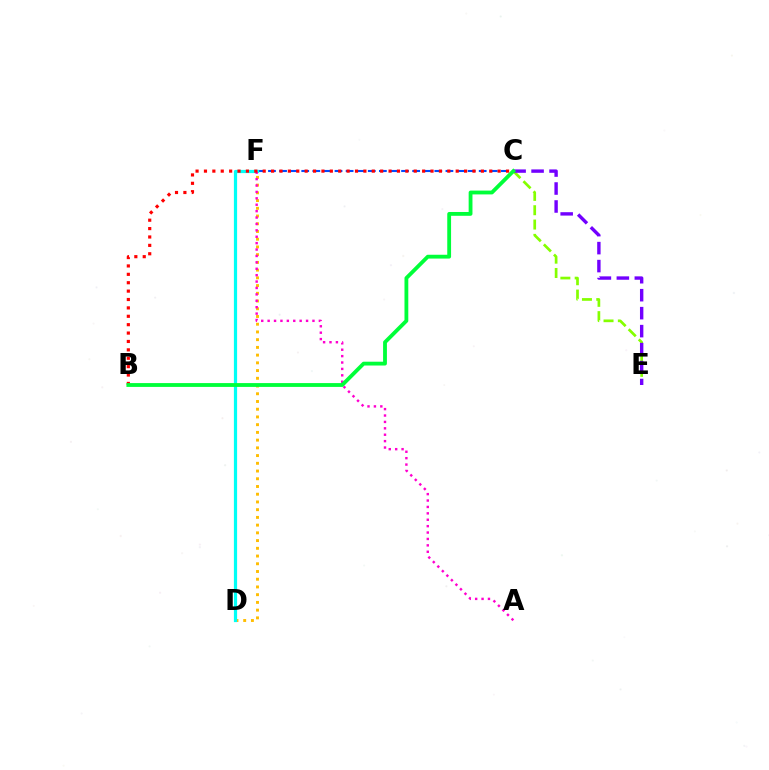{('C', 'F'): [{'color': '#004bff', 'line_style': 'dashed', 'thickness': 1.51}], ('C', 'E'): [{'color': '#84ff00', 'line_style': 'dashed', 'thickness': 1.95}, {'color': '#7200ff', 'line_style': 'dashed', 'thickness': 2.44}], ('D', 'F'): [{'color': '#ffbd00', 'line_style': 'dotted', 'thickness': 2.1}, {'color': '#00fff6', 'line_style': 'solid', 'thickness': 2.32}], ('A', 'F'): [{'color': '#ff00cf', 'line_style': 'dotted', 'thickness': 1.74}], ('B', 'C'): [{'color': '#ff0000', 'line_style': 'dotted', 'thickness': 2.28}, {'color': '#00ff39', 'line_style': 'solid', 'thickness': 2.75}]}